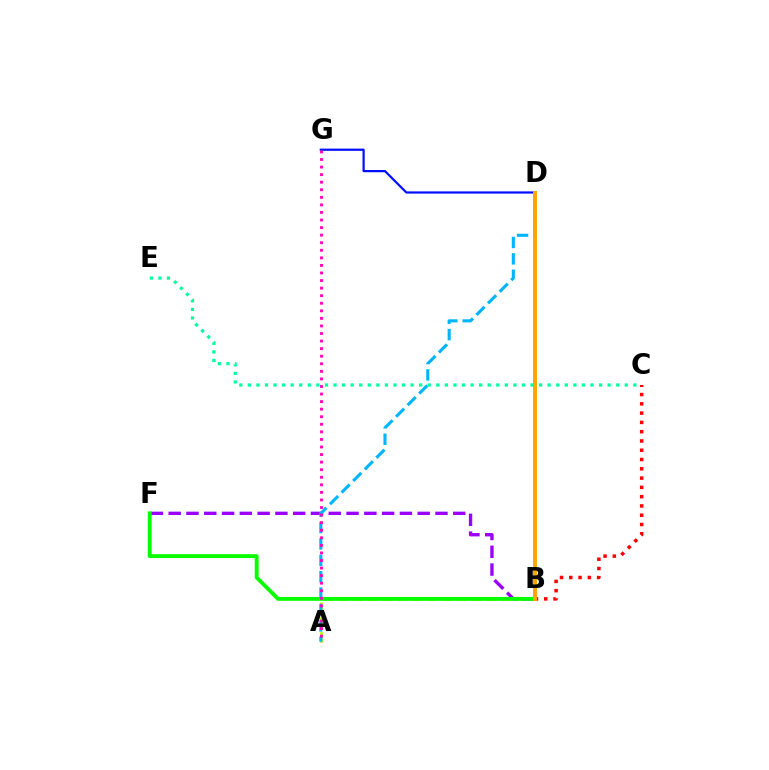{('A', 'B'): [{'color': '#b3ff00', 'line_style': 'dashed', 'thickness': 2.02}], ('B', 'F'): [{'color': '#9b00ff', 'line_style': 'dashed', 'thickness': 2.42}, {'color': '#08ff00', 'line_style': 'solid', 'thickness': 2.79}], ('B', 'C'): [{'color': '#ff0000', 'line_style': 'dotted', 'thickness': 2.52}], ('D', 'G'): [{'color': '#0010ff', 'line_style': 'solid', 'thickness': 1.6}], ('A', 'D'): [{'color': '#00b5ff', 'line_style': 'dashed', 'thickness': 2.23}], ('B', 'D'): [{'color': '#ffa500', 'line_style': 'solid', 'thickness': 2.84}], ('C', 'E'): [{'color': '#00ff9d', 'line_style': 'dotted', 'thickness': 2.33}], ('A', 'G'): [{'color': '#ff00bd', 'line_style': 'dotted', 'thickness': 2.06}]}